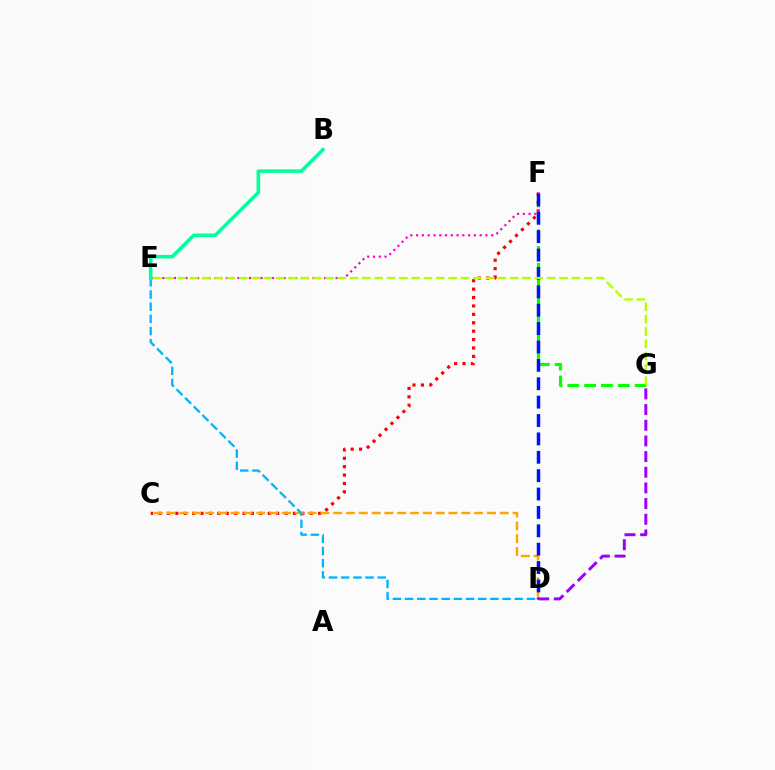{('C', 'F'): [{'color': '#ff0000', 'line_style': 'dotted', 'thickness': 2.28}], ('F', 'G'): [{'color': '#08ff00', 'line_style': 'dashed', 'thickness': 2.29}], ('C', 'D'): [{'color': '#ffa500', 'line_style': 'dashed', 'thickness': 1.74}], ('E', 'F'): [{'color': '#ff00bd', 'line_style': 'dotted', 'thickness': 1.57}], ('D', 'E'): [{'color': '#00b5ff', 'line_style': 'dashed', 'thickness': 1.66}], ('B', 'E'): [{'color': '#00ff9d', 'line_style': 'solid', 'thickness': 2.56}], ('D', 'F'): [{'color': '#0010ff', 'line_style': 'dashed', 'thickness': 2.5}], ('D', 'G'): [{'color': '#9b00ff', 'line_style': 'dashed', 'thickness': 2.13}], ('E', 'G'): [{'color': '#b3ff00', 'line_style': 'dashed', 'thickness': 1.67}]}